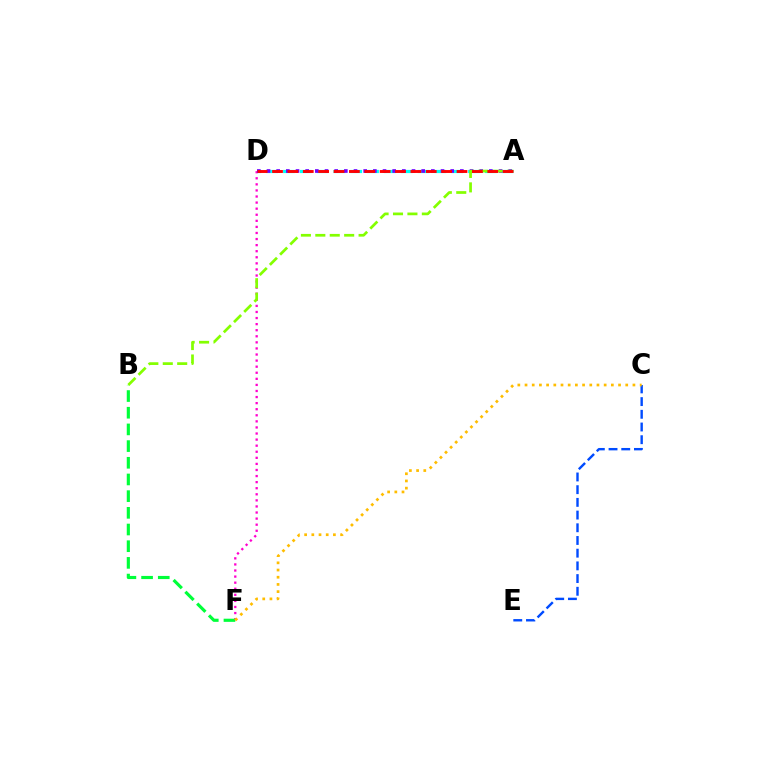{('D', 'F'): [{'color': '#ff00cf', 'line_style': 'dotted', 'thickness': 1.65}], ('C', 'E'): [{'color': '#004bff', 'line_style': 'dashed', 'thickness': 1.73}], ('B', 'F'): [{'color': '#00ff39', 'line_style': 'dashed', 'thickness': 2.27}], ('C', 'F'): [{'color': '#ffbd00', 'line_style': 'dotted', 'thickness': 1.95}], ('A', 'D'): [{'color': '#00fff6', 'line_style': 'dashed', 'thickness': 2.29}, {'color': '#7200ff', 'line_style': 'dotted', 'thickness': 2.63}, {'color': '#ff0000', 'line_style': 'dashed', 'thickness': 2.09}], ('A', 'B'): [{'color': '#84ff00', 'line_style': 'dashed', 'thickness': 1.96}]}